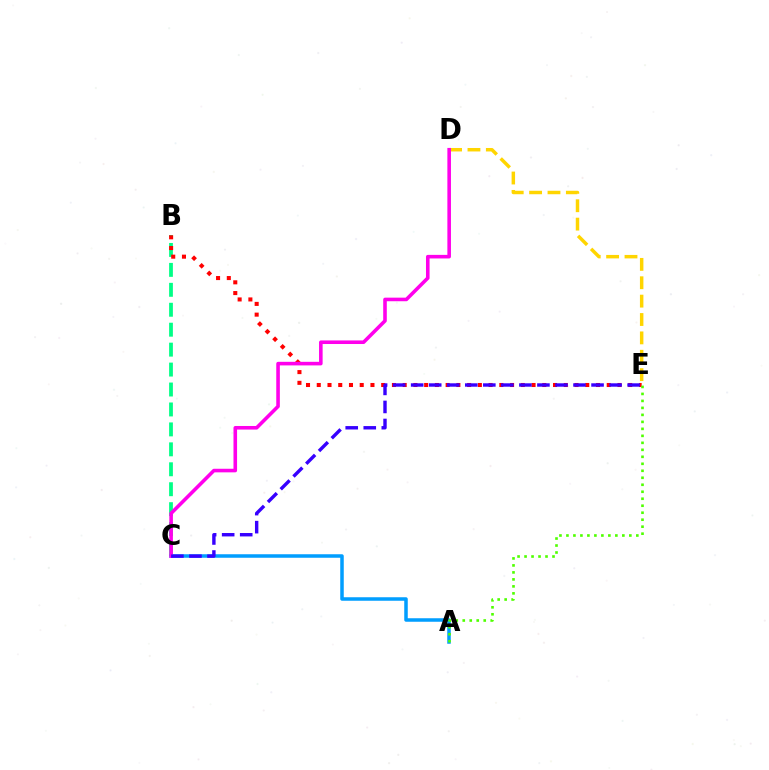{('D', 'E'): [{'color': '#ffd500', 'line_style': 'dashed', 'thickness': 2.5}], ('B', 'C'): [{'color': '#00ff86', 'line_style': 'dashed', 'thickness': 2.71}], ('A', 'C'): [{'color': '#009eff', 'line_style': 'solid', 'thickness': 2.53}], ('B', 'E'): [{'color': '#ff0000', 'line_style': 'dotted', 'thickness': 2.92}], ('C', 'D'): [{'color': '#ff00ed', 'line_style': 'solid', 'thickness': 2.58}], ('A', 'E'): [{'color': '#4fff00', 'line_style': 'dotted', 'thickness': 1.9}], ('C', 'E'): [{'color': '#3700ff', 'line_style': 'dashed', 'thickness': 2.45}]}